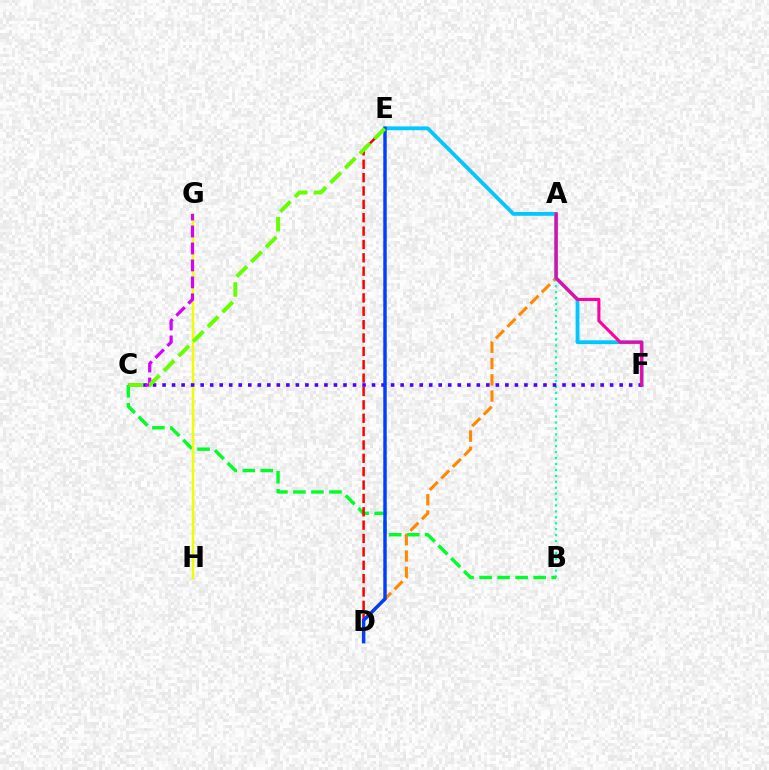{('A', 'D'): [{'color': '#ff8800', 'line_style': 'dashed', 'thickness': 2.21}], ('A', 'B'): [{'color': '#00ffaf', 'line_style': 'dotted', 'thickness': 1.61}], ('B', 'C'): [{'color': '#00ff27', 'line_style': 'dashed', 'thickness': 2.45}], ('G', 'H'): [{'color': '#eeff00', 'line_style': 'solid', 'thickness': 1.77}], ('D', 'E'): [{'color': '#ff0000', 'line_style': 'dashed', 'thickness': 1.82}, {'color': '#003fff', 'line_style': 'solid', 'thickness': 2.47}], ('E', 'F'): [{'color': '#00c7ff', 'line_style': 'solid', 'thickness': 2.73}], ('C', 'F'): [{'color': '#4f00ff', 'line_style': 'dotted', 'thickness': 2.59}], ('A', 'F'): [{'color': '#ff00a0', 'line_style': 'solid', 'thickness': 2.23}], ('C', 'G'): [{'color': '#d600ff', 'line_style': 'dashed', 'thickness': 2.31}], ('C', 'E'): [{'color': '#66ff00', 'line_style': 'dashed', 'thickness': 2.82}]}